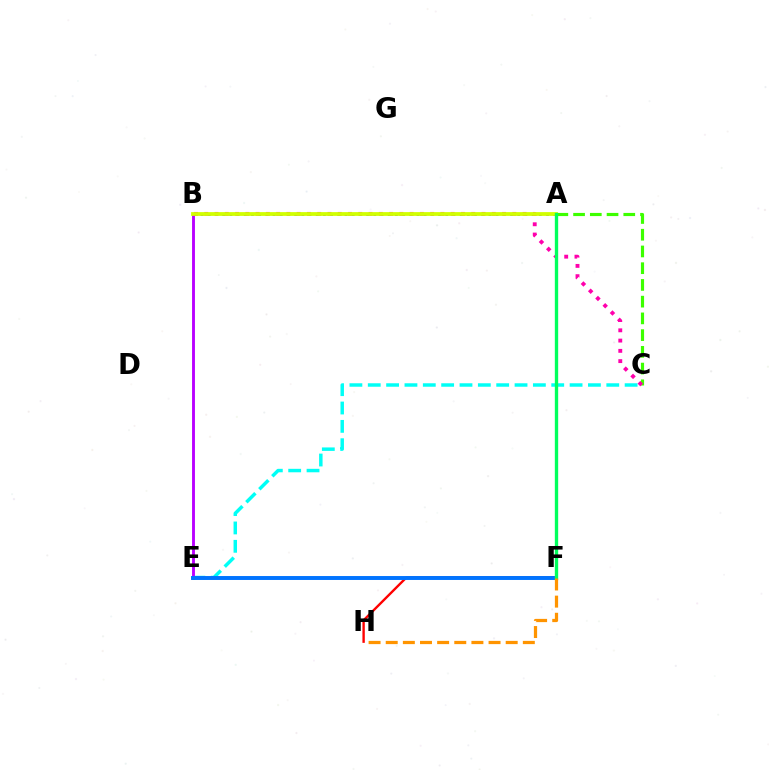{('A', 'B'): [{'color': '#2500ff', 'line_style': 'dotted', 'thickness': 1.96}, {'color': '#d1ff00', 'line_style': 'solid', 'thickness': 2.72}], ('C', 'E'): [{'color': '#00fff6', 'line_style': 'dashed', 'thickness': 2.49}], ('F', 'H'): [{'color': '#ff0000', 'line_style': 'solid', 'thickness': 1.71}, {'color': '#ff9400', 'line_style': 'dashed', 'thickness': 2.33}], ('A', 'C'): [{'color': '#3dff00', 'line_style': 'dashed', 'thickness': 2.27}], ('B', 'E'): [{'color': '#b900ff', 'line_style': 'solid', 'thickness': 2.07}], ('B', 'C'): [{'color': '#ff00ac', 'line_style': 'dotted', 'thickness': 2.79}], ('E', 'F'): [{'color': '#0074ff', 'line_style': 'solid', 'thickness': 2.83}], ('A', 'F'): [{'color': '#00ff5c', 'line_style': 'solid', 'thickness': 2.41}]}